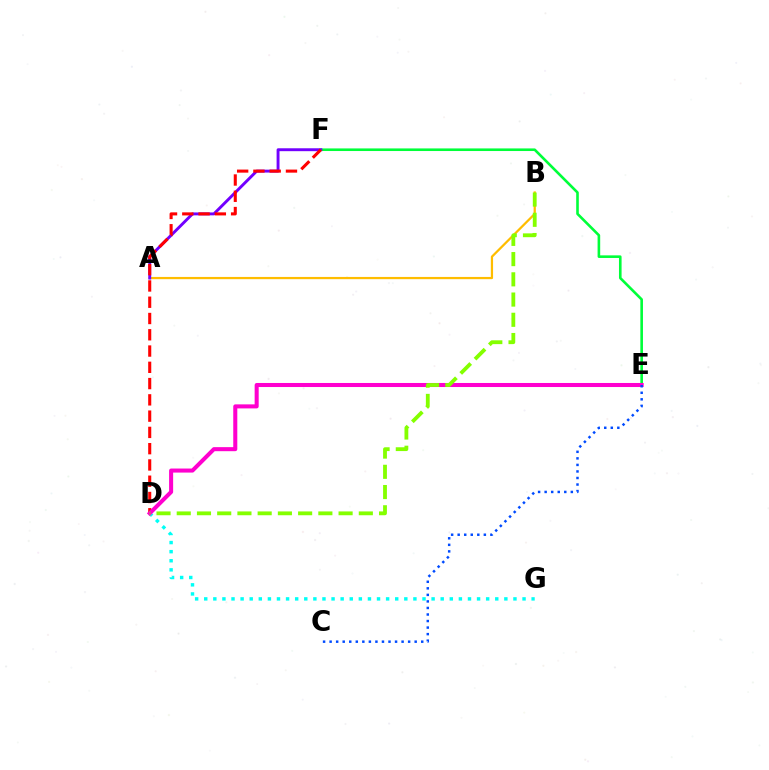{('D', 'G'): [{'color': '#00fff6', 'line_style': 'dotted', 'thickness': 2.47}], ('A', 'B'): [{'color': '#ffbd00', 'line_style': 'solid', 'thickness': 1.61}], ('E', 'F'): [{'color': '#00ff39', 'line_style': 'solid', 'thickness': 1.88}], ('A', 'F'): [{'color': '#7200ff', 'line_style': 'solid', 'thickness': 2.09}], ('D', 'F'): [{'color': '#ff0000', 'line_style': 'dashed', 'thickness': 2.21}], ('D', 'E'): [{'color': '#ff00cf', 'line_style': 'solid', 'thickness': 2.91}], ('C', 'E'): [{'color': '#004bff', 'line_style': 'dotted', 'thickness': 1.78}], ('B', 'D'): [{'color': '#84ff00', 'line_style': 'dashed', 'thickness': 2.75}]}